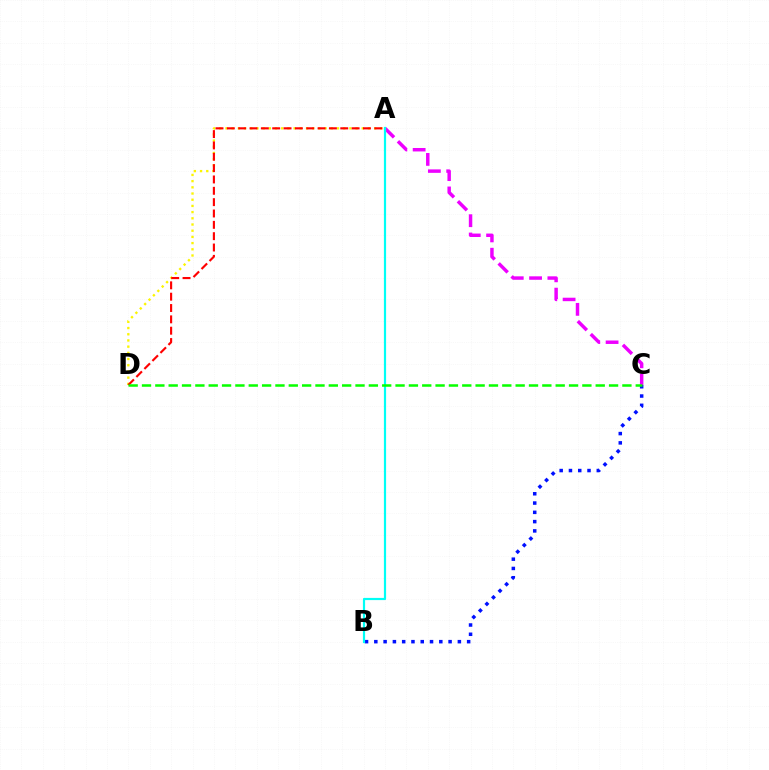{('A', 'D'): [{'color': '#fcf500', 'line_style': 'dotted', 'thickness': 1.68}, {'color': '#ff0000', 'line_style': 'dashed', 'thickness': 1.54}], ('B', 'C'): [{'color': '#0010ff', 'line_style': 'dotted', 'thickness': 2.52}], ('A', 'C'): [{'color': '#ee00ff', 'line_style': 'dashed', 'thickness': 2.49}], ('A', 'B'): [{'color': '#00fff6', 'line_style': 'solid', 'thickness': 1.58}], ('C', 'D'): [{'color': '#08ff00', 'line_style': 'dashed', 'thickness': 1.81}]}